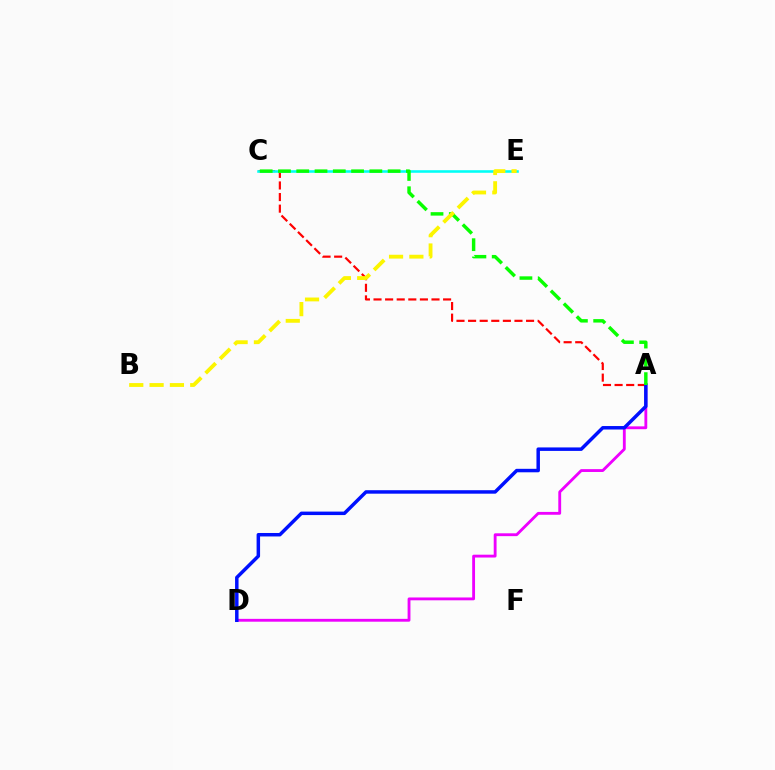{('A', 'D'): [{'color': '#ee00ff', 'line_style': 'solid', 'thickness': 2.05}, {'color': '#0010ff', 'line_style': 'solid', 'thickness': 2.5}], ('A', 'C'): [{'color': '#ff0000', 'line_style': 'dashed', 'thickness': 1.58}, {'color': '#08ff00', 'line_style': 'dashed', 'thickness': 2.48}], ('C', 'E'): [{'color': '#00fff6', 'line_style': 'solid', 'thickness': 1.85}], ('B', 'E'): [{'color': '#fcf500', 'line_style': 'dashed', 'thickness': 2.76}]}